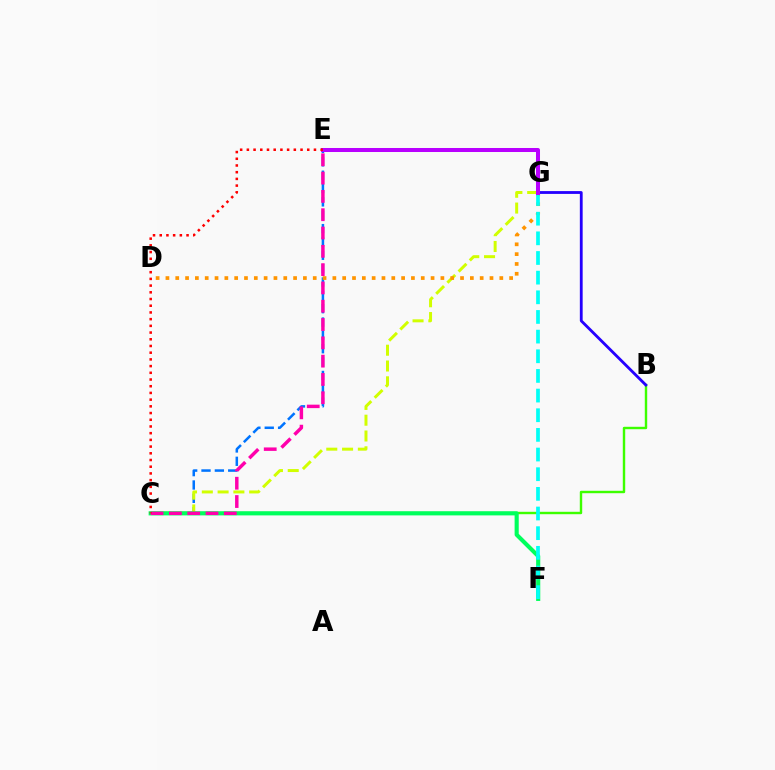{('C', 'E'): [{'color': '#0074ff', 'line_style': 'dashed', 'thickness': 1.81}, {'color': '#ff00ac', 'line_style': 'dashed', 'thickness': 2.49}, {'color': '#ff0000', 'line_style': 'dotted', 'thickness': 1.82}], ('B', 'C'): [{'color': '#3dff00', 'line_style': 'solid', 'thickness': 1.74}], ('C', 'G'): [{'color': '#d1ff00', 'line_style': 'dashed', 'thickness': 2.14}], ('C', 'F'): [{'color': '#00ff5c', 'line_style': 'solid', 'thickness': 2.96}], ('D', 'G'): [{'color': '#ff9400', 'line_style': 'dotted', 'thickness': 2.67}], ('B', 'G'): [{'color': '#2500ff', 'line_style': 'solid', 'thickness': 2.03}], ('F', 'G'): [{'color': '#00fff6', 'line_style': 'dashed', 'thickness': 2.67}], ('E', 'G'): [{'color': '#b900ff', 'line_style': 'solid', 'thickness': 2.89}]}